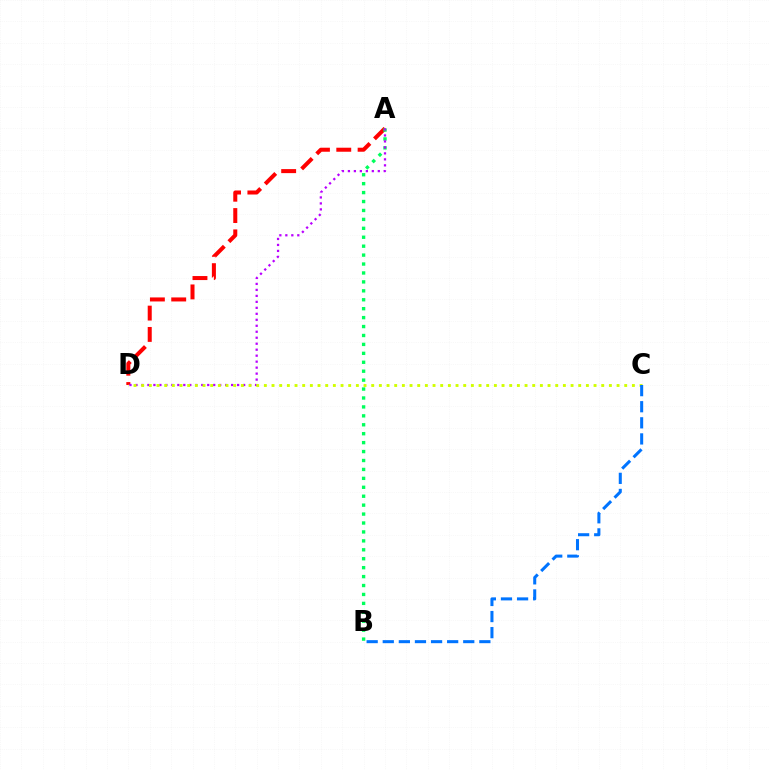{('A', 'D'): [{'color': '#ff0000', 'line_style': 'dashed', 'thickness': 2.9}, {'color': '#b900ff', 'line_style': 'dotted', 'thickness': 1.62}], ('A', 'B'): [{'color': '#00ff5c', 'line_style': 'dotted', 'thickness': 2.43}], ('C', 'D'): [{'color': '#d1ff00', 'line_style': 'dotted', 'thickness': 2.08}], ('B', 'C'): [{'color': '#0074ff', 'line_style': 'dashed', 'thickness': 2.19}]}